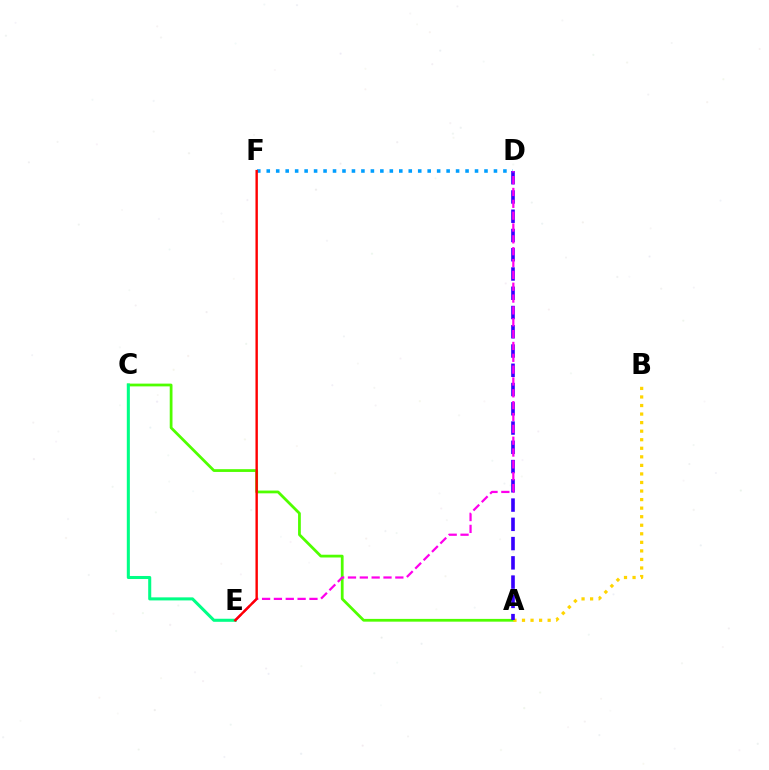{('A', 'C'): [{'color': '#4fff00', 'line_style': 'solid', 'thickness': 1.99}], ('D', 'F'): [{'color': '#009eff', 'line_style': 'dotted', 'thickness': 2.57}], ('C', 'E'): [{'color': '#00ff86', 'line_style': 'solid', 'thickness': 2.2}], ('A', 'B'): [{'color': '#ffd500', 'line_style': 'dotted', 'thickness': 2.32}], ('A', 'D'): [{'color': '#3700ff', 'line_style': 'dashed', 'thickness': 2.62}], ('D', 'E'): [{'color': '#ff00ed', 'line_style': 'dashed', 'thickness': 1.61}], ('E', 'F'): [{'color': '#ff0000', 'line_style': 'solid', 'thickness': 1.74}]}